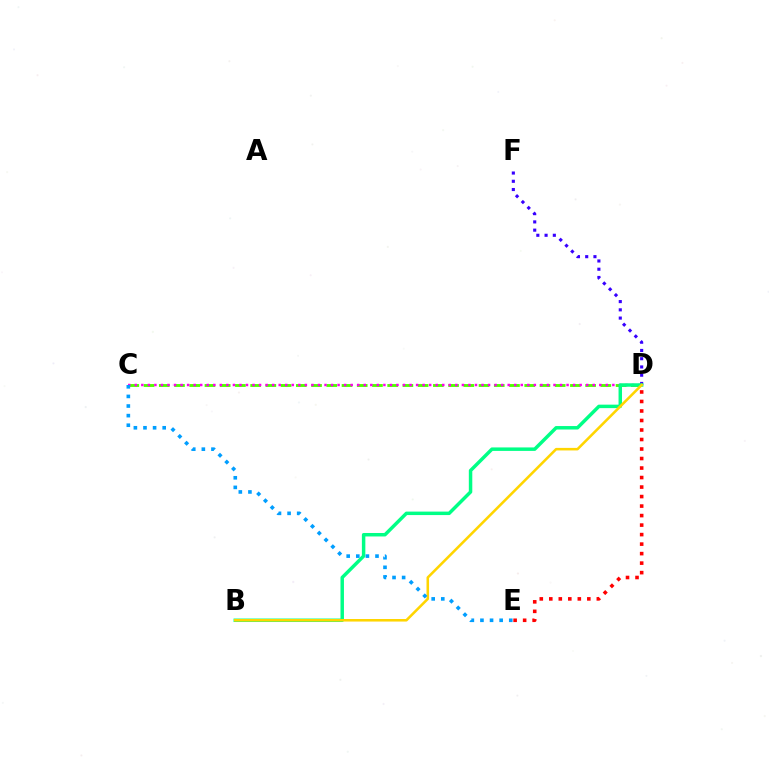{('D', 'F'): [{'color': '#3700ff', 'line_style': 'dotted', 'thickness': 2.24}], ('C', 'D'): [{'color': '#4fff00', 'line_style': 'dashed', 'thickness': 2.07}, {'color': '#ff00ed', 'line_style': 'dotted', 'thickness': 1.78}], ('B', 'D'): [{'color': '#00ff86', 'line_style': 'solid', 'thickness': 2.5}, {'color': '#ffd500', 'line_style': 'solid', 'thickness': 1.84}], ('C', 'E'): [{'color': '#009eff', 'line_style': 'dotted', 'thickness': 2.61}], ('D', 'E'): [{'color': '#ff0000', 'line_style': 'dotted', 'thickness': 2.58}]}